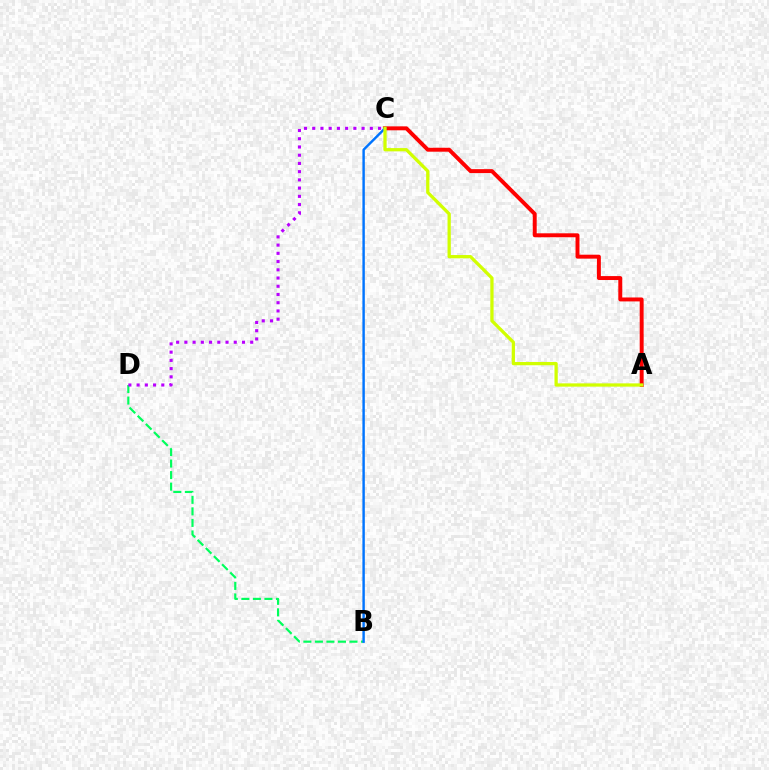{('B', 'D'): [{'color': '#00ff5c', 'line_style': 'dashed', 'thickness': 1.57}], ('C', 'D'): [{'color': '#b900ff', 'line_style': 'dotted', 'thickness': 2.24}], ('A', 'C'): [{'color': '#ff0000', 'line_style': 'solid', 'thickness': 2.84}, {'color': '#d1ff00', 'line_style': 'solid', 'thickness': 2.35}], ('B', 'C'): [{'color': '#0074ff', 'line_style': 'solid', 'thickness': 1.75}]}